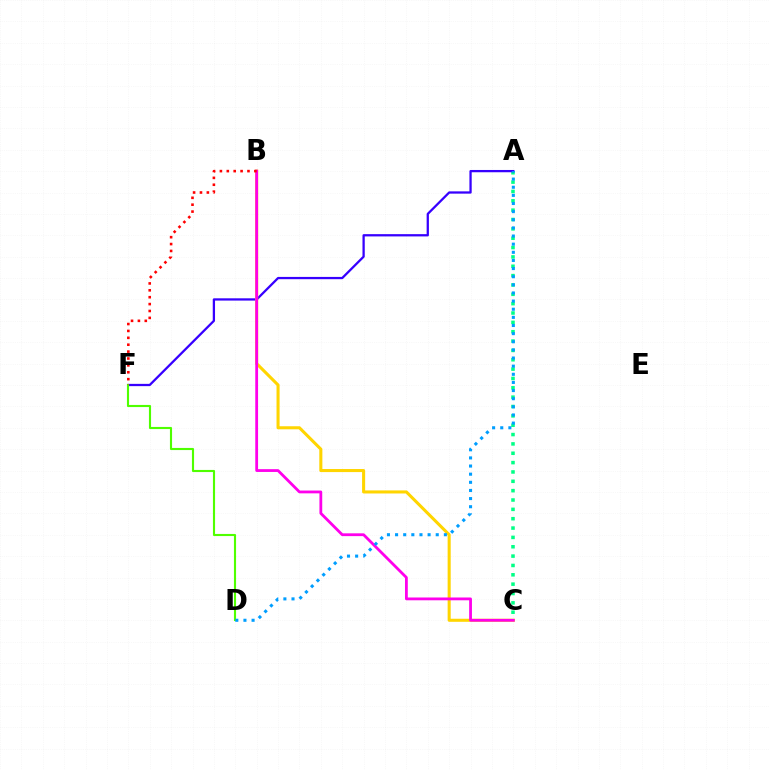{('A', 'C'): [{'color': '#00ff86', 'line_style': 'dotted', 'thickness': 2.54}], ('A', 'F'): [{'color': '#3700ff', 'line_style': 'solid', 'thickness': 1.64}], ('B', 'C'): [{'color': '#ffd500', 'line_style': 'solid', 'thickness': 2.21}, {'color': '#ff00ed', 'line_style': 'solid', 'thickness': 2.01}], ('D', 'F'): [{'color': '#4fff00', 'line_style': 'solid', 'thickness': 1.53}], ('A', 'D'): [{'color': '#009eff', 'line_style': 'dotted', 'thickness': 2.21}], ('B', 'F'): [{'color': '#ff0000', 'line_style': 'dotted', 'thickness': 1.87}]}